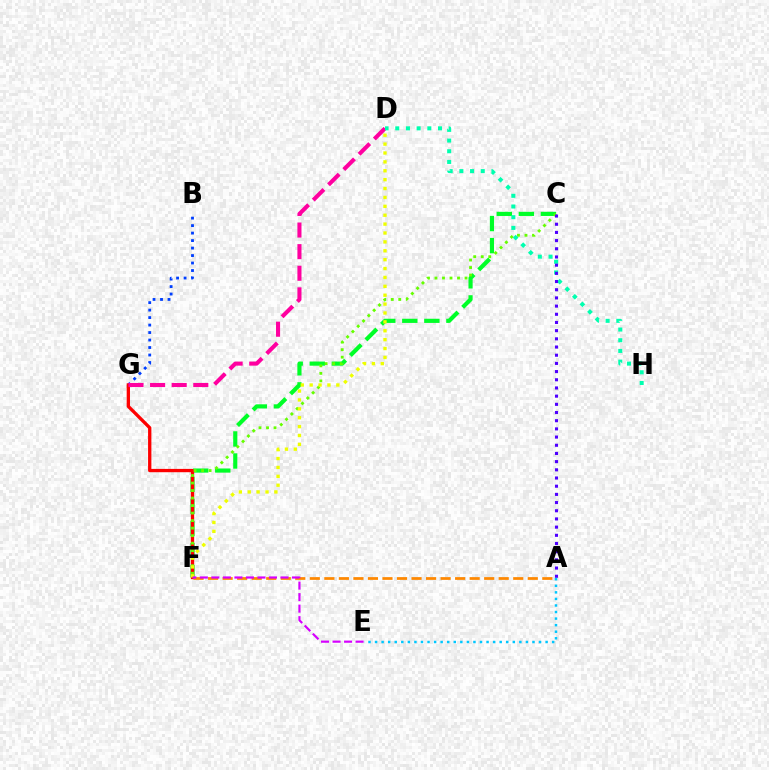{('B', 'G'): [{'color': '#003fff', 'line_style': 'dotted', 'thickness': 2.03}], ('C', 'F'): [{'color': '#00ff27', 'line_style': 'dashed', 'thickness': 3.0}, {'color': '#66ff00', 'line_style': 'dotted', 'thickness': 2.04}], ('F', 'G'): [{'color': '#ff0000', 'line_style': 'solid', 'thickness': 2.38}], ('A', 'F'): [{'color': '#ff8800', 'line_style': 'dashed', 'thickness': 1.97}], ('A', 'E'): [{'color': '#00c7ff', 'line_style': 'dotted', 'thickness': 1.78}], ('D', 'F'): [{'color': '#eeff00', 'line_style': 'dotted', 'thickness': 2.41}], ('D', 'G'): [{'color': '#ff00a0', 'line_style': 'dashed', 'thickness': 2.93}], ('D', 'H'): [{'color': '#00ffaf', 'line_style': 'dotted', 'thickness': 2.9}], ('A', 'C'): [{'color': '#4f00ff', 'line_style': 'dotted', 'thickness': 2.22}], ('E', 'F'): [{'color': '#d600ff', 'line_style': 'dashed', 'thickness': 1.57}]}